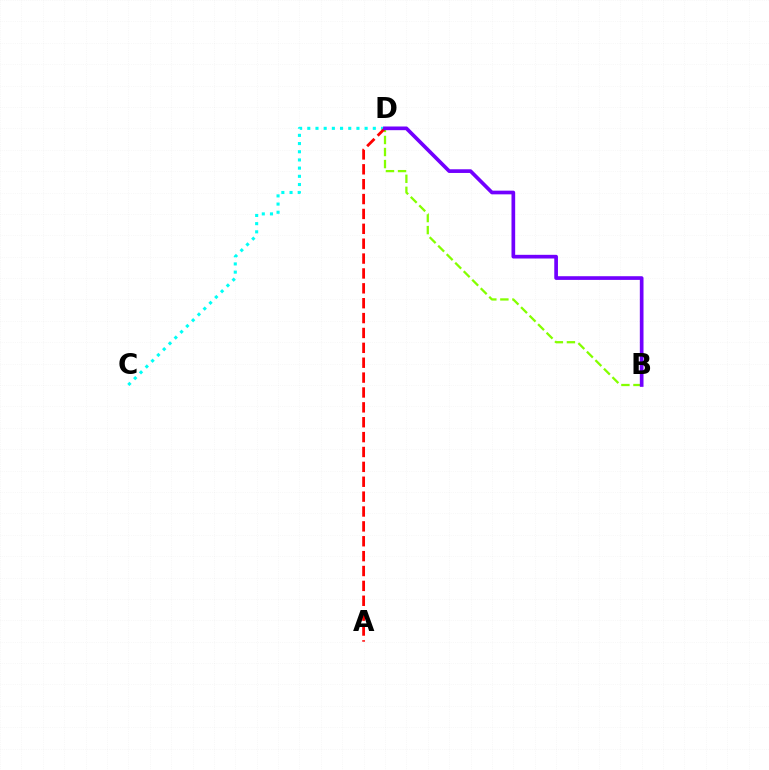{('C', 'D'): [{'color': '#00fff6', 'line_style': 'dotted', 'thickness': 2.23}], ('B', 'D'): [{'color': '#84ff00', 'line_style': 'dashed', 'thickness': 1.64}, {'color': '#7200ff', 'line_style': 'solid', 'thickness': 2.65}], ('A', 'D'): [{'color': '#ff0000', 'line_style': 'dashed', 'thickness': 2.02}]}